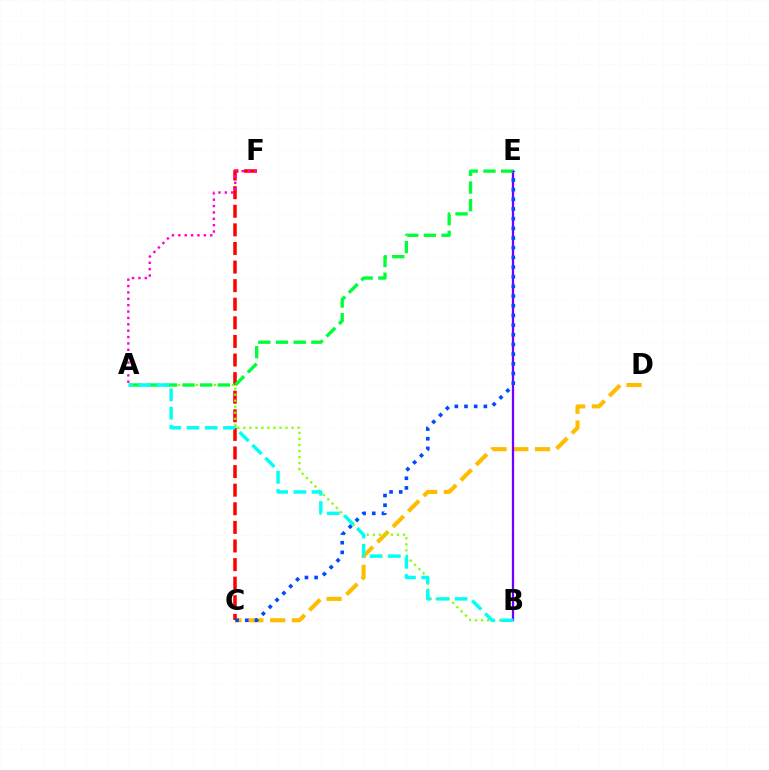{('C', 'D'): [{'color': '#ffbd00', 'line_style': 'dashed', 'thickness': 2.96}], ('C', 'F'): [{'color': '#ff0000', 'line_style': 'dashed', 'thickness': 2.53}], ('B', 'E'): [{'color': '#7200ff', 'line_style': 'solid', 'thickness': 1.64}], ('A', 'F'): [{'color': '#ff00cf', 'line_style': 'dotted', 'thickness': 1.73}], ('A', 'B'): [{'color': '#84ff00', 'line_style': 'dotted', 'thickness': 1.64}, {'color': '#00fff6', 'line_style': 'dashed', 'thickness': 2.48}], ('A', 'E'): [{'color': '#00ff39', 'line_style': 'dashed', 'thickness': 2.4}], ('C', 'E'): [{'color': '#004bff', 'line_style': 'dotted', 'thickness': 2.63}]}